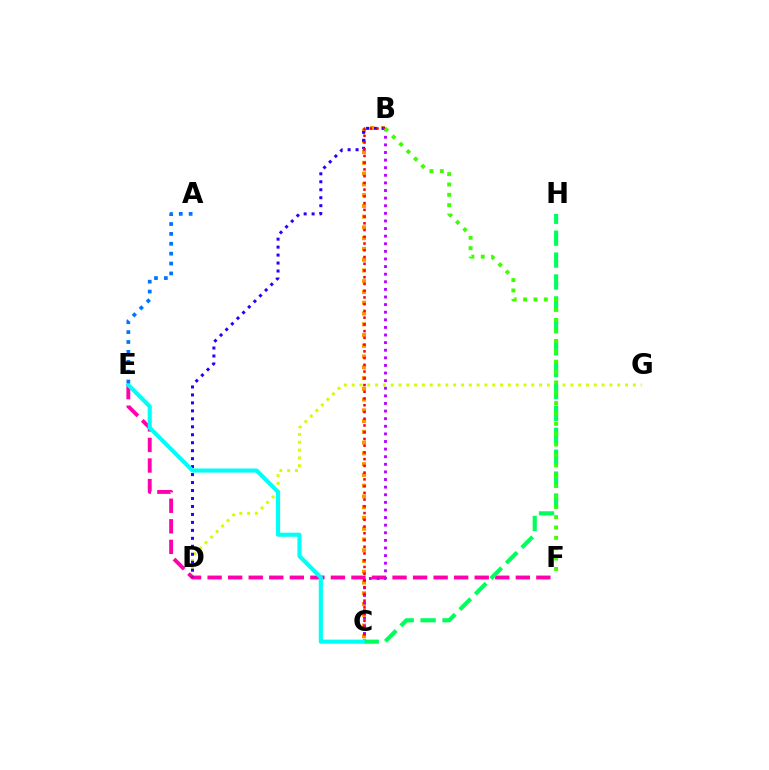{('D', 'G'): [{'color': '#d1ff00', 'line_style': 'dotted', 'thickness': 2.12}], ('E', 'F'): [{'color': '#ff00ac', 'line_style': 'dashed', 'thickness': 2.79}], ('B', 'C'): [{'color': '#ff9400', 'line_style': 'dotted', 'thickness': 2.92}, {'color': '#b900ff', 'line_style': 'dotted', 'thickness': 2.07}, {'color': '#ff0000', 'line_style': 'dotted', 'thickness': 1.83}], ('B', 'D'): [{'color': '#2500ff', 'line_style': 'dotted', 'thickness': 2.16}], ('C', 'H'): [{'color': '#00ff5c', 'line_style': 'dashed', 'thickness': 2.98}], ('C', 'E'): [{'color': '#00fff6', 'line_style': 'solid', 'thickness': 2.95}], ('A', 'E'): [{'color': '#0074ff', 'line_style': 'dotted', 'thickness': 2.69}], ('B', 'F'): [{'color': '#3dff00', 'line_style': 'dotted', 'thickness': 2.82}]}